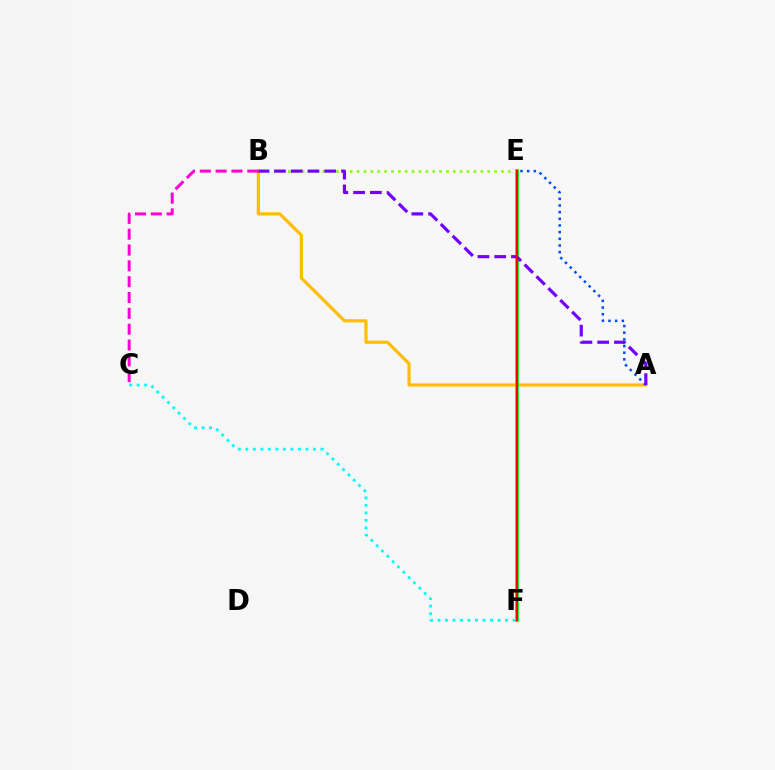{('A', 'B'): [{'color': '#ffbd00', 'line_style': 'solid', 'thickness': 2.29}, {'color': '#7200ff', 'line_style': 'dashed', 'thickness': 2.28}], ('A', 'E'): [{'color': '#004bff', 'line_style': 'dotted', 'thickness': 1.81}], ('E', 'F'): [{'color': '#00ff39', 'line_style': 'solid', 'thickness': 2.74}, {'color': '#ff0000', 'line_style': 'solid', 'thickness': 1.55}], ('B', 'E'): [{'color': '#84ff00', 'line_style': 'dotted', 'thickness': 1.87}], ('B', 'C'): [{'color': '#ff00cf', 'line_style': 'dashed', 'thickness': 2.15}], ('C', 'F'): [{'color': '#00fff6', 'line_style': 'dotted', 'thickness': 2.04}]}